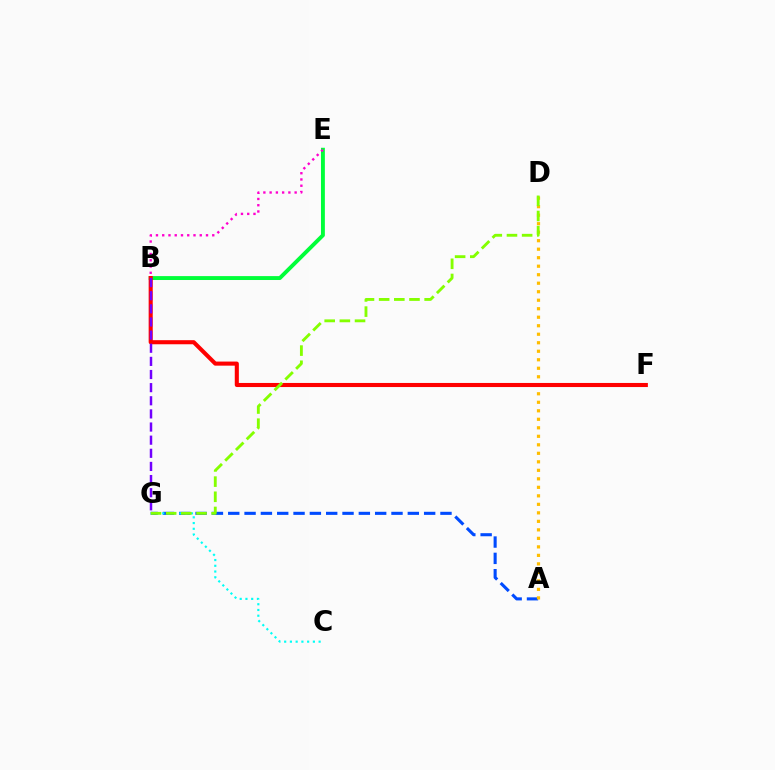{('A', 'G'): [{'color': '#004bff', 'line_style': 'dashed', 'thickness': 2.22}], ('A', 'D'): [{'color': '#ffbd00', 'line_style': 'dotted', 'thickness': 2.31}], ('B', 'E'): [{'color': '#00ff39', 'line_style': 'solid', 'thickness': 2.81}, {'color': '#ff00cf', 'line_style': 'dotted', 'thickness': 1.7}], ('B', 'F'): [{'color': '#ff0000', 'line_style': 'solid', 'thickness': 2.94}], ('C', 'G'): [{'color': '#00fff6', 'line_style': 'dotted', 'thickness': 1.56}], ('B', 'G'): [{'color': '#7200ff', 'line_style': 'dashed', 'thickness': 1.78}], ('D', 'G'): [{'color': '#84ff00', 'line_style': 'dashed', 'thickness': 2.06}]}